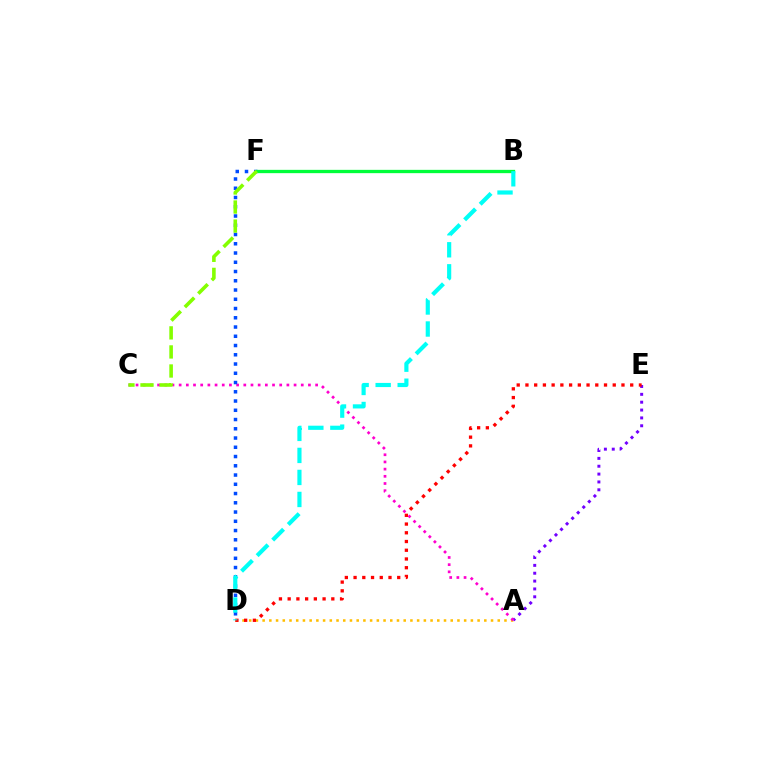{('A', 'D'): [{'color': '#ffbd00', 'line_style': 'dotted', 'thickness': 1.83}], ('A', 'E'): [{'color': '#7200ff', 'line_style': 'dotted', 'thickness': 2.13}], ('A', 'C'): [{'color': '#ff00cf', 'line_style': 'dotted', 'thickness': 1.95}], ('D', 'F'): [{'color': '#004bff', 'line_style': 'dotted', 'thickness': 2.51}], ('B', 'F'): [{'color': '#00ff39', 'line_style': 'solid', 'thickness': 2.38}], ('C', 'F'): [{'color': '#84ff00', 'line_style': 'dashed', 'thickness': 2.59}], ('D', 'E'): [{'color': '#ff0000', 'line_style': 'dotted', 'thickness': 2.37}], ('B', 'D'): [{'color': '#00fff6', 'line_style': 'dashed', 'thickness': 2.99}]}